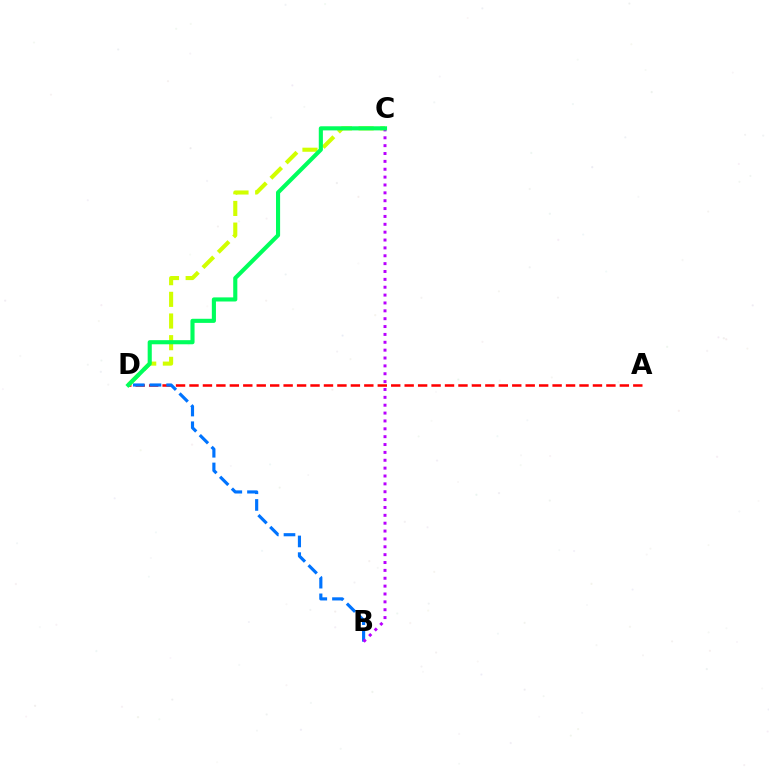{('A', 'D'): [{'color': '#ff0000', 'line_style': 'dashed', 'thickness': 1.83}], ('C', 'D'): [{'color': '#d1ff00', 'line_style': 'dashed', 'thickness': 2.94}, {'color': '#00ff5c', 'line_style': 'solid', 'thickness': 2.96}], ('B', 'D'): [{'color': '#0074ff', 'line_style': 'dashed', 'thickness': 2.27}], ('B', 'C'): [{'color': '#b900ff', 'line_style': 'dotted', 'thickness': 2.14}]}